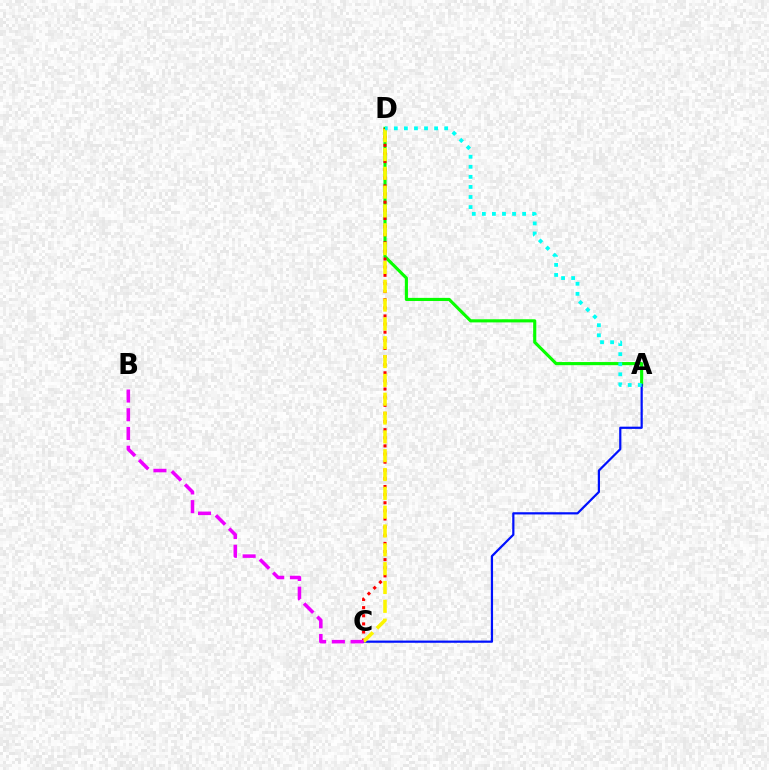{('A', 'D'): [{'color': '#08ff00', 'line_style': 'solid', 'thickness': 2.25}, {'color': '#00fff6', 'line_style': 'dotted', 'thickness': 2.73}], ('A', 'C'): [{'color': '#0010ff', 'line_style': 'solid', 'thickness': 1.59}], ('C', 'D'): [{'color': '#ff0000', 'line_style': 'dotted', 'thickness': 2.21}, {'color': '#fcf500', 'line_style': 'dashed', 'thickness': 2.56}], ('B', 'C'): [{'color': '#ee00ff', 'line_style': 'dashed', 'thickness': 2.54}]}